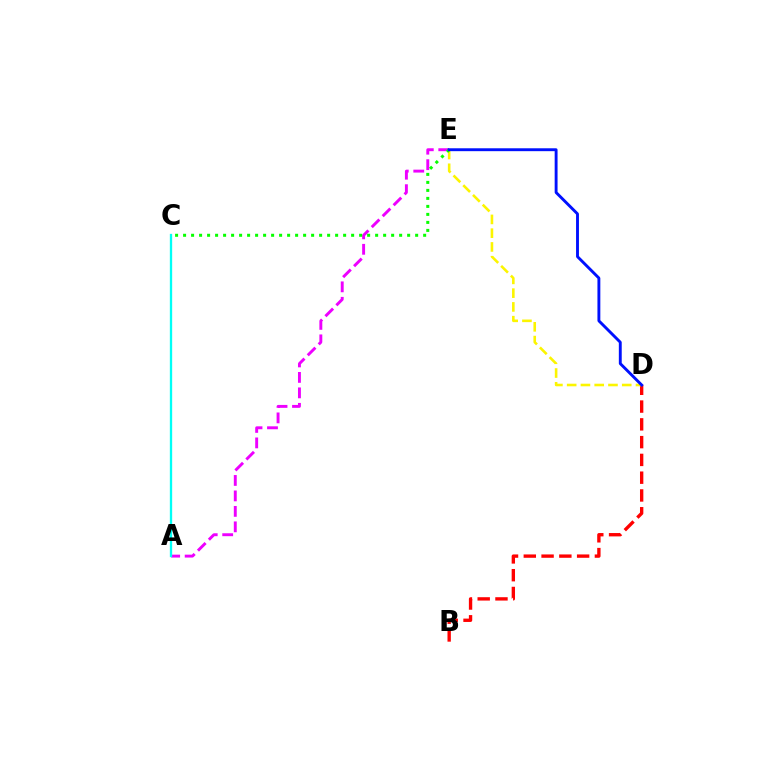{('A', 'E'): [{'color': '#ee00ff', 'line_style': 'dashed', 'thickness': 2.1}], ('A', 'C'): [{'color': '#00fff6', 'line_style': 'solid', 'thickness': 1.67}], ('B', 'D'): [{'color': '#ff0000', 'line_style': 'dashed', 'thickness': 2.41}], ('D', 'E'): [{'color': '#fcf500', 'line_style': 'dashed', 'thickness': 1.87}, {'color': '#0010ff', 'line_style': 'solid', 'thickness': 2.08}], ('C', 'E'): [{'color': '#08ff00', 'line_style': 'dotted', 'thickness': 2.17}]}